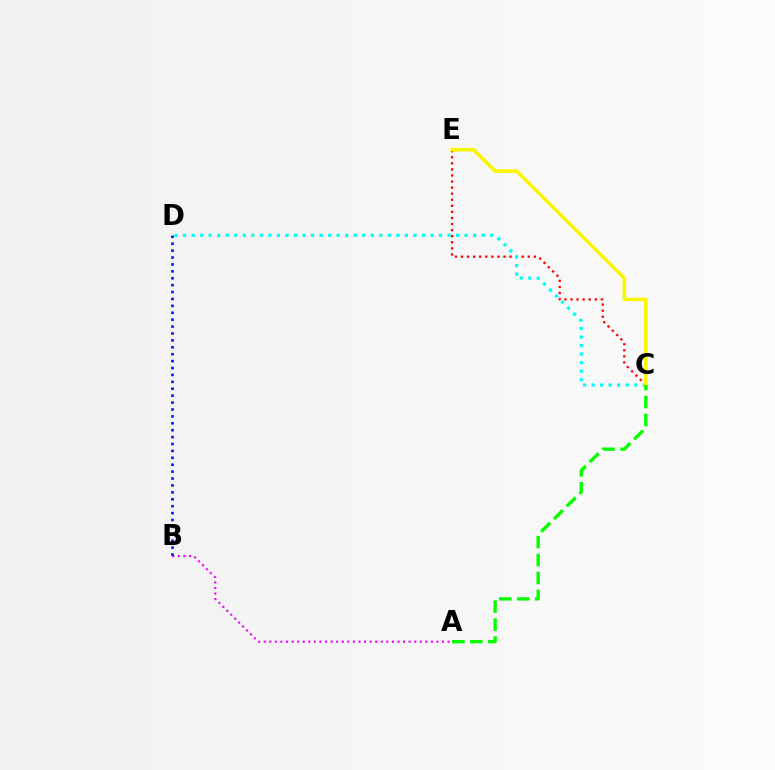{('C', 'E'): [{'color': '#ff0000', 'line_style': 'dotted', 'thickness': 1.65}, {'color': '#fcf500', 'line_style': 'solid', 'thickness': 2.56}], ('C', 'D'): [{'color': '#00fff6', 'line_style': 'dotted', 'thickness': 2.32}], ('A', 'C'): [{'color': '#08ff00', 'line_style': 'dashed', 'thickness': 2.44}], ('A', 'B'): [{'color': '#ee00ff', 'line_style': 'dotted', 'thickness': 1.51}], ('B', 'D'): [{'color': '#0010ff', 'line_style': 'dotted', 'thickness': 1.88}]}